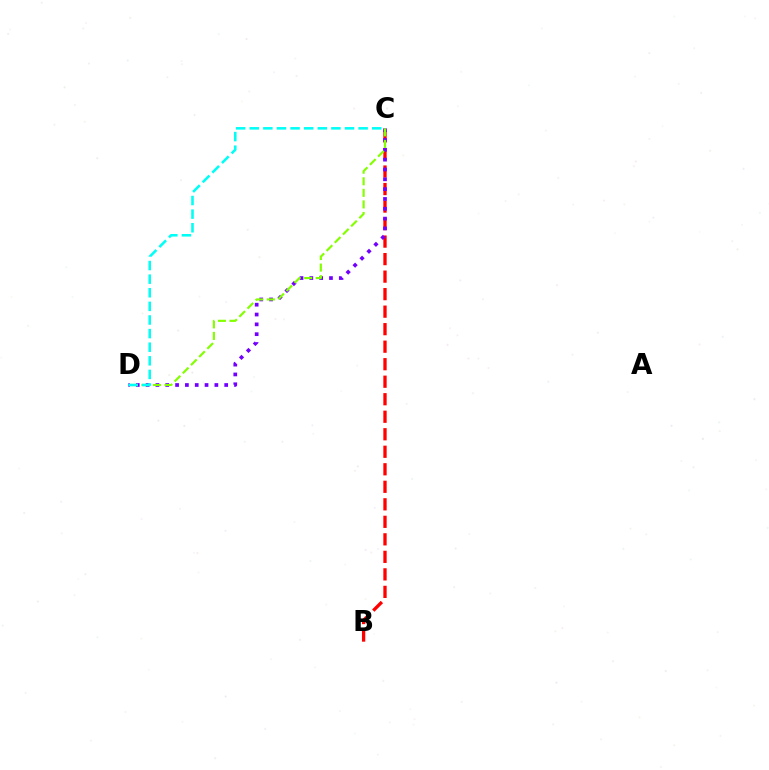{('B', 'C'): [{'color': '#ff0000', 'line_style': 'dashed', 'thickness': 2.38}], ('C', 'D'): [{'color': '#7200ff', 'line_style': 'dotted', 'thickness': 2.67}, {'color': '#84ff00', 'line_style': 'dashed', 'thickness': 1.57}, {'color': '#00fff6', 'line_style': 'dashed', 'thickness': 1.85}]}